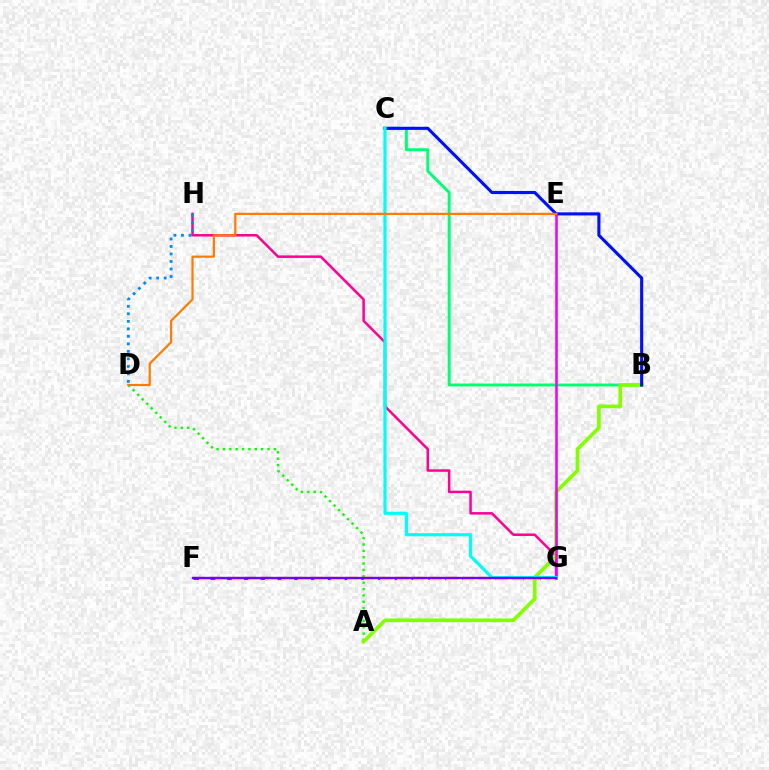{('A', 'D'): [{'color': '#08ff00', 'line_style': 'dotted', 'thickness': 1.73}], ('B', 'C'): [{'color': '#00ff74', 'line_style': 'solid', 'thickness': 2.1}, {'color': '#0010ff', 'line_style': 'solid', 'thickness': 2.24}], ('F', 'G'): [{'color': '#ff0000', 'line_style': 'dashed', 'thickness': 2.28}, {'color': '#fcf500', 'line_style': 'dashed', 'thickness': 2.24}, {'color': '#7200ff', 'line_style': 'solid', 'thickness': 1.69}], ('G', 'H'): [{'color': '#ff0094', 'line_style': 'solid', 'thickness': 1.81}], ('A', 'B'): [{'color': '#84ff00', 'line_style': 'solid', 'thickness': 2.66}], ('D', 'H'): [{'color': '#008cff', 'line_style': 'dotted', 'thickness': 2.04}], ('E', 'G'): [{'color': '#ee00ff', 'line_style': 'solid', 'thickness': 1.83}], ('C', 'G'): [{'color': '#00fff6', 'line_style': 'solid', 'thickness': 2.29}], ('D', 'E'): [{'color': '#ff7c00', 'line_style': 'solid', 'thickness': 1.58}]}